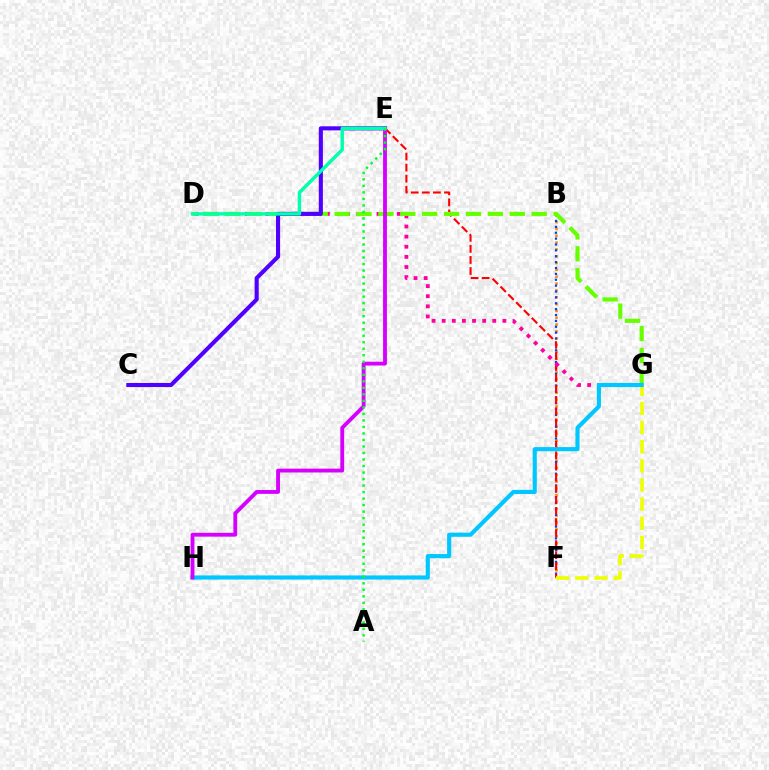{('B', 'F'): [{'color': '#ff8800', 'line_style': 'dotted', 'thickness': 1.86}, {'color': '#003fff', 'line_style': 'dotted', 'thickness': 1.6}], ('E', 'F'): [{'color': '#ff0000', 'line_style': 'dashed', 'thickness': 1.5}], ('D', 'G'): [{'color': '#ff00a0', 'line_style': 'dotted', 'thickness': 2.75}, {'color': '#66ff00', 'line_style': 'dashed', 'thickness': 2.97}], ('C', 'E'): [{'color': '#4f00ff', 'line_style': 'solid', 'thickness': 2.95}], ('F', 'G'): [{'color': '#eeff00', 'line_style': 'dashed', 'thickness': 2.6}], ('G', 'H'): [{'color': '#00c7ff', 'line_style': 'solid', 'thickness': 2.97}], ('E', 'H'): [{'color': '#d600ff', 'line_style': 'solid', 'thickness': 2.76}], ('D', 'E'): [{'color': '#00ffaf', 'line_style': 'solid', 'thickness': 2.47}], ('A', 'E'): [{'color': '#00ff27', 'line_style': 'dotted', 'thickness': 1.77}]}